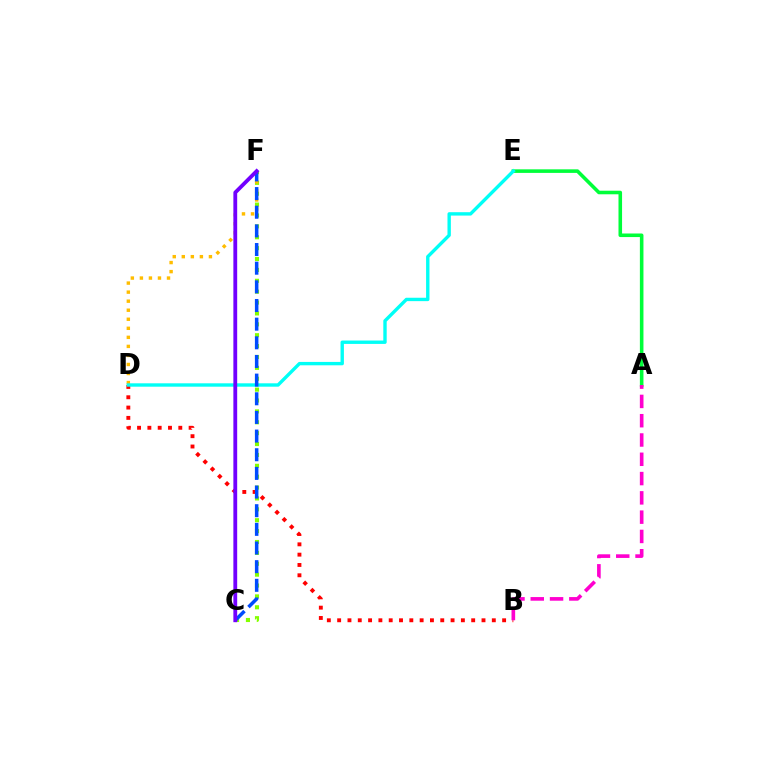{('B', 'D'): [{'color': '#ff0000', 'line_style': 'dotted', 'thickness': 2.8}], ('C', 'F'): [{'color': '#84ff00', 'line_style': 'dotted', 'thickness': 2.96}, {'color': '#004bff', 'line_style': 'dashed', 'thickness': 2.53}, {'color': '#7200ff', 'line_style': 'solid', 'thickness': 2.74}], ('A', 'E'): [{'color': '#00ff39', 'line_style': 'solid', 'thickness': 2.57}], ('D', 'F'): [{'color': '#ffbd00', 'line_style': 'dotted', 'thickness': 2.46}], ('D', 'E'): [{'color': '#00fff6', 'line_style': 'solid', 'thickness': 2.44}], ('A', 'B'): [{'color': '#ff00cf', 'line_style': 'dashed', 'thickness': 2.62}]}